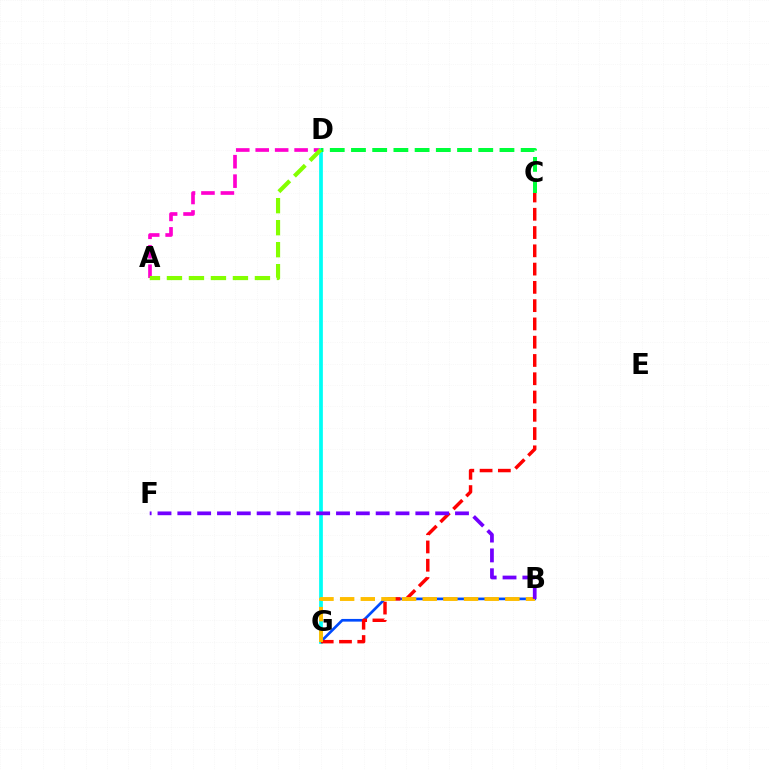{('A', 'D'): [{'color': '#ff00cf', 'line_style': 'dashed', 'thickness': 2.64}, {'color': '#84ff00', 'line_style': 'dashed', 'thickness': 2.99}], ('B', 'G'): [{'color': '#004bff', 'line_style': 'solid', 'thickness': 1.93}, {'color': '#ffbd00', 'line_style': 'dashed', 'thickness': 2.81}], ('D', 'G'): [{'color': '#00fff6', 'line_style': 'solid', 'thickness': 2.69}], ('C', 'G'): [{'color': '#ff0000', 'line_style': 'dashed', 'thickness': 2.48}], ('C', 'D'): [{'color': '#00ff39', 'line_style': 'dashed', 'thickness': 2.88}], ('B', 'F'): [{'color': '#7200ff', 'line_style': 'dashed', 'thickness': 2.69}]}